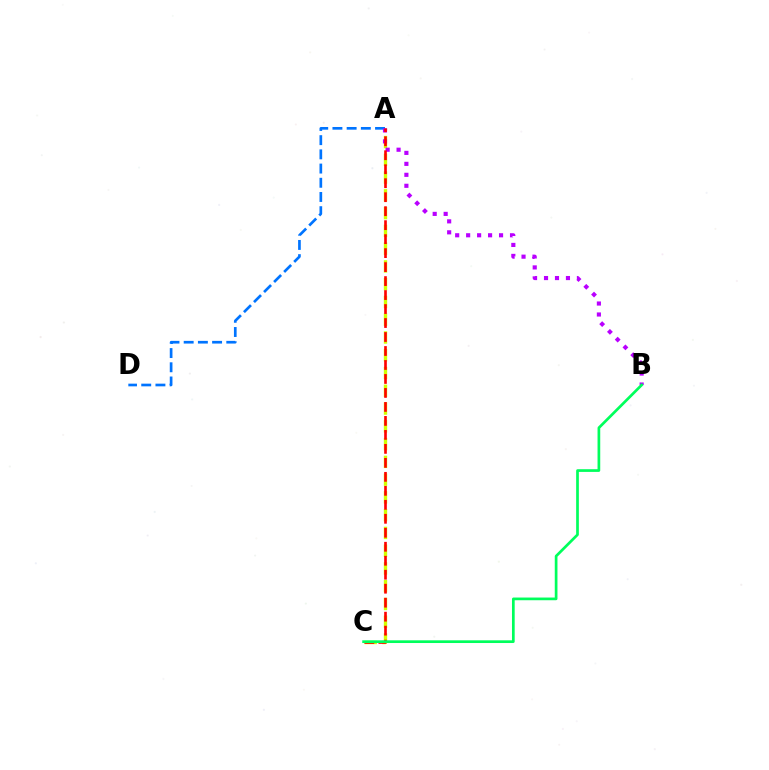{('A', 'C'): [{'color': '#d1ff00', 'line_style': 'dashed', 'thickness': 2.41}, {'color': '#ff0000', 'line_style': 'dashed', 'thickness': 1.9}], ('A', 'D'): [{'color': '#0074ff', 'line_style': 'dashed', 'thickness': 1.93}], ('A', 'B'): [{'color': '#b900ff', 'line_style': 'dotted', 'thickness': 2.98}], ('B', 'C'): [{'color': '#00ff5c', 'line_style': 'solid', 'thickness': 1.95}]}